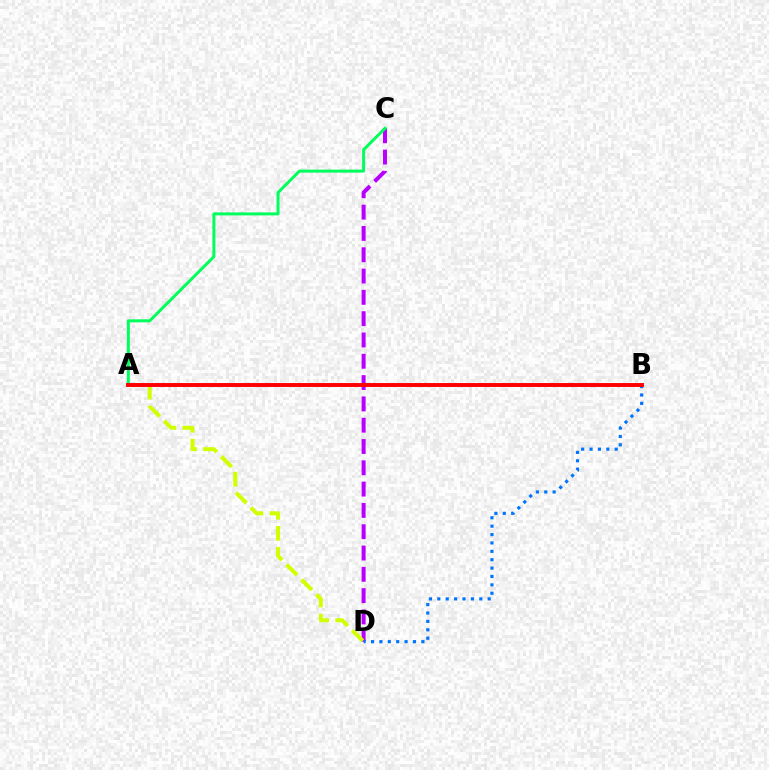{('C', 'D'): [{'color': '#b900ff', 'line_style': 'dashed', 'thickness': 2.89}], ('B', 'D'): [{'color': '#0074ff', 'line_style': 'dotted', 'thickness': 2.28}], ('A', 'D'): [{'color': '#d1ff00', 'line_style': 'dashed', 'thickness': 2.87}], ('A', 'C'): [{'color': '#00ff5c', 'line_style': 'solid', 'thickness': 2.16}], ('A', 'B'): [{'color': '#ff0000', 'line_style': 'solid', 'thickness': 2.82}]}